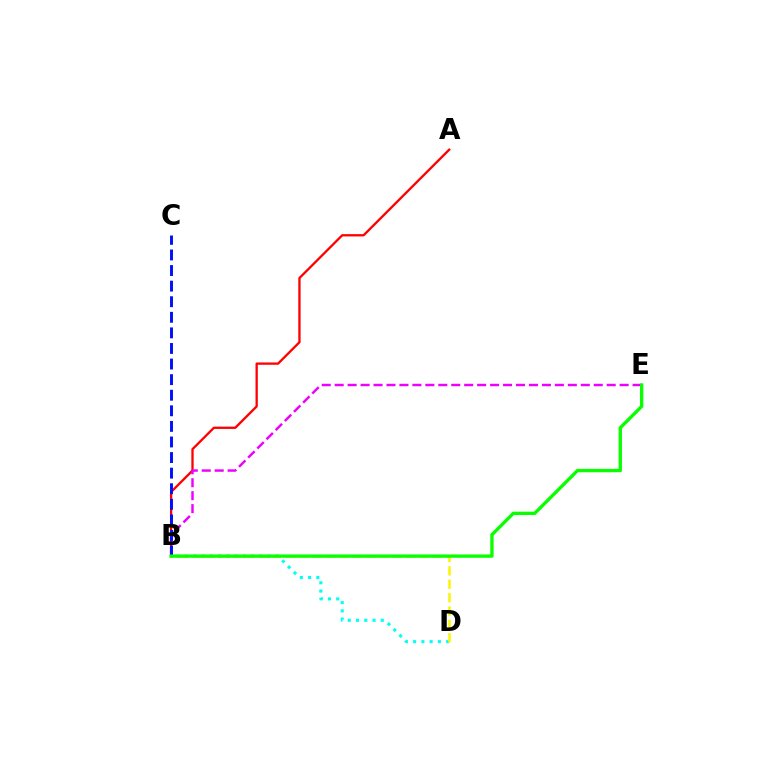{('B', 'D'): [{'color': '#00fff6', 'line_style': 'dotted', 'thickness': 2.24}, {'color': '#fcf500', 'line_style': 'dashed', 'thickness': 1.82}], ('A', 'B'): [{'color': '#ff0000', 'line_style': 'solid', 'thickness': 1.66}], ('B', 'E'): [{'color': '#ee00ff', 'line_style': 'dashed', 'thickness': 1.76}, {'color': '#08ff00', 'line_style': 'solid', 'thickness': 2.4}], ('B', 'C'): [{'color': '#0010ff', 'line_style': 'dashed', 'thickness': 2.12}]}